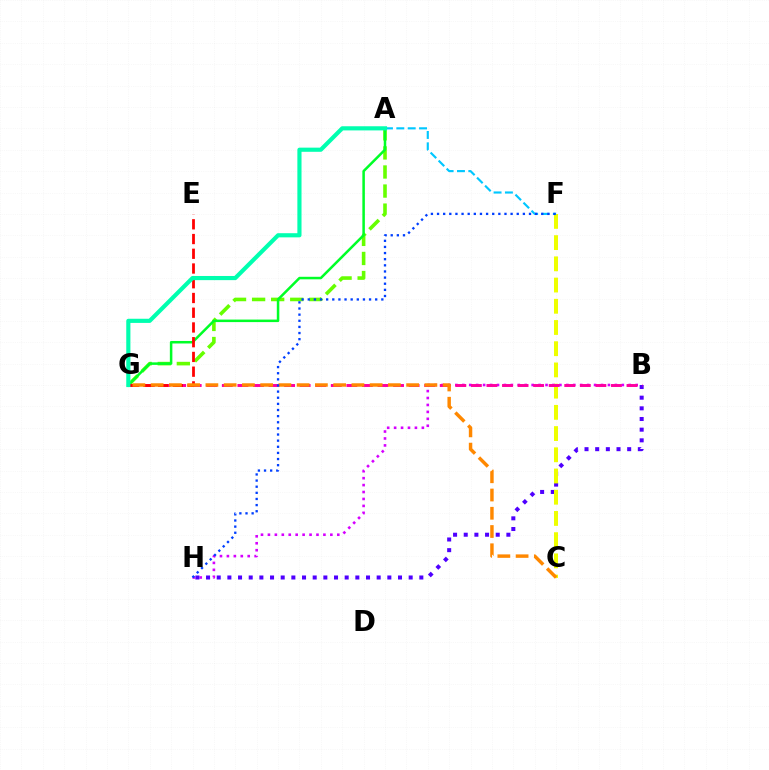{('A', 'G'): [{'color': '#66ff00', 'line_style': 'dashed', 'thickness': 2.59}, {'color': '#00ff27', 'line_style': 'solid', 'thickness': 1.81}, {'color': '#00ffaf', 'line_style': 'solid', 'thickness': 2.99}], ('B', 'H'): [{'color': '#d600ff', 'line_style': 'dotted', 'thickness': 1.88}, {'color': '#4f00ff', 'line_style': 'dotted', 'thickness': 2.9}], ('C', 'F'): [{'color': '#eeff00', 'line_style': 'dashed', 'thickness': 2.88}], ('A', 'F'): [{'color': '#00c7ff', 'line_style': 'dashed', 'thickness': 1.54}], ('B', 'G'): [{'color': '#ff00a0', 'line_style': 'dashed', 'thickness': 2.11}], ('E', 'G'): [{'color': '#ff0000', 'line_style': 'dashed', 'thickness': 2.0}], ('C', 'G'): [{'color': '#ff8800', 'line_style': 'dashed', 'thickness': 2.48}], ('F', 'H'): [{'color': '#003fff', 'line_style': 'dotted', 'thickness': 1.67}]}